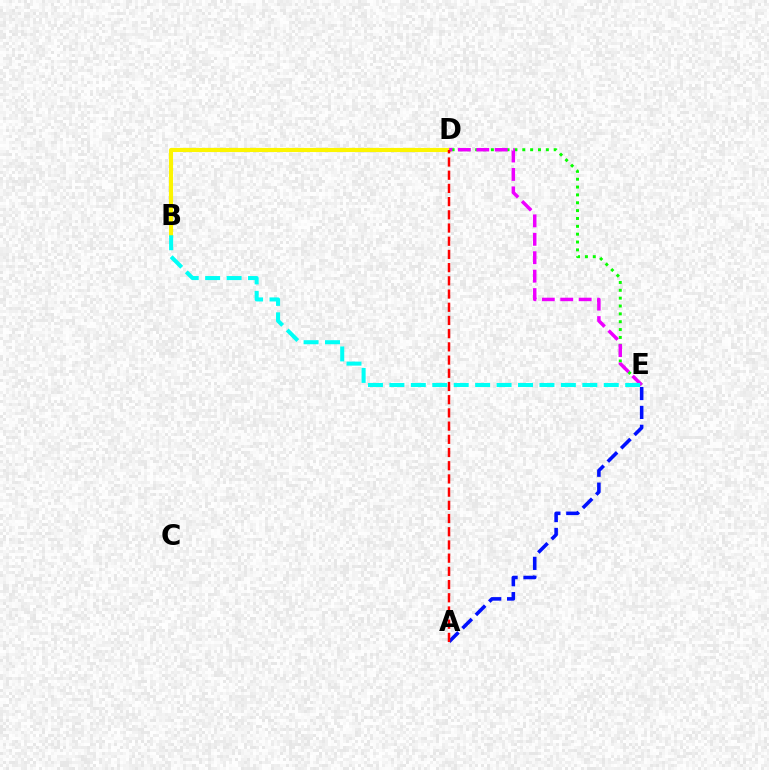{('A', 'E'): [{'color': '#0010ff', 'line_style': 'dashed', 'thickness': 2.57}], ('B', 'D'): [{'color': '#fcf500', 'line_style': 'solid', 'thickness': 2.96}], ('D', 'E'): [{'color': '#08ff00', 'line_style': 'dotted', 'thickness': 2.13}, {'color': '#ee00ff', 'line_style': 'dashed', 'thickness': 2.5}], ('A', 'D'): [{'color': '#ff0000', 'line_style': 'dashed', 'thickness': 1.79}], ('B', 'E'): [{'color': '#00fff6', 'line_style': 'dashed', 'thickness': 2.91}]}